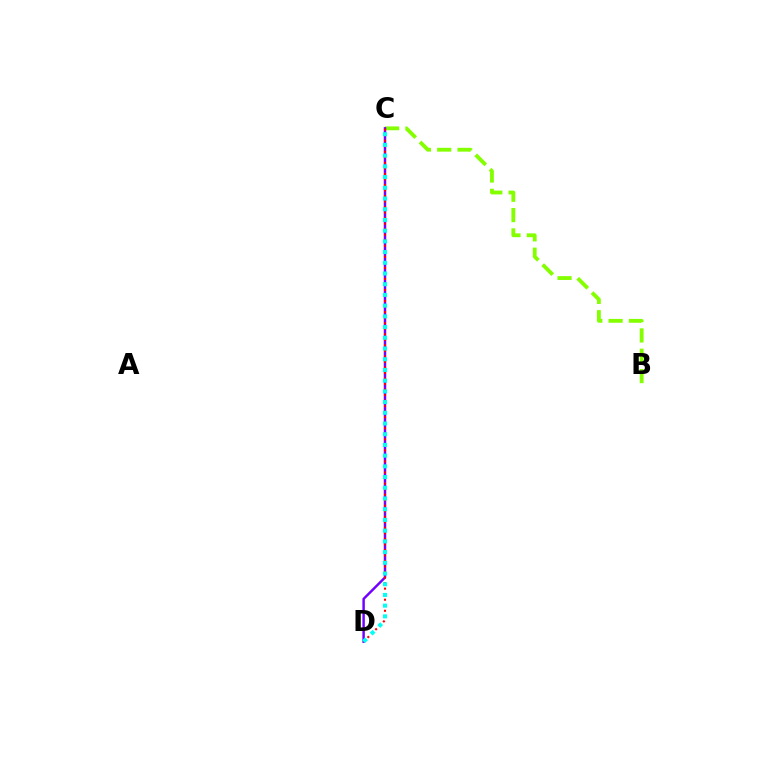{('B', 'C'): [{'color': '#84ff00', 'line_style': 'dashed', 'thickness': 2.76}], ('C', 'D'): [{'color': '#7200ff', 'line_style': 'solid', 'thickness': 1.77}, {'color': '#ff0000', 'line_style': 'dotted', 'thickness': 1.5}, {'color': '#00fff6', 'line_style': 'dotted', 'thickness': 2.91}]}